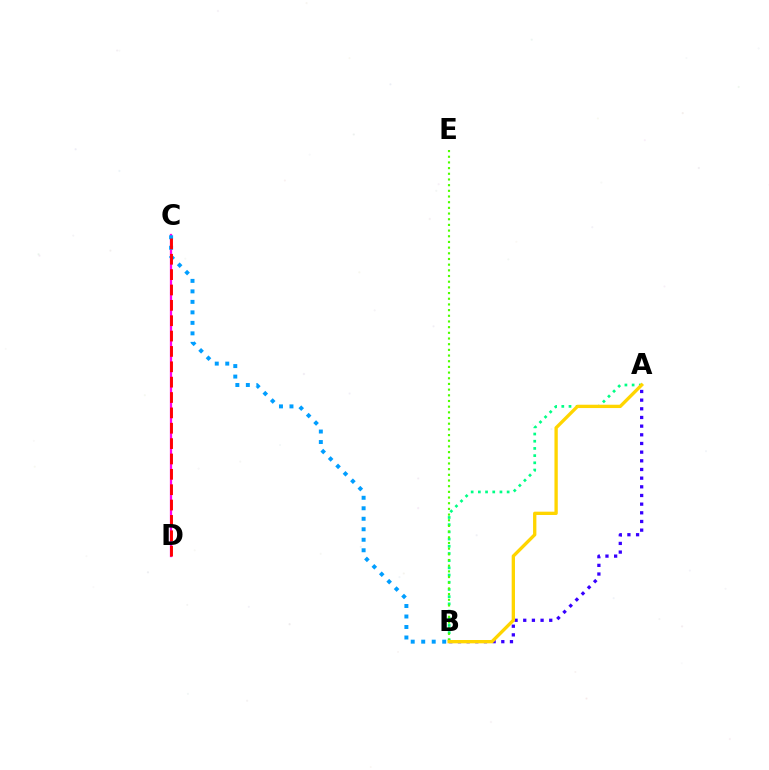{('C', 'D'): [{'color': '#ff00ed', 'line_style': 'solid', 'thickness': 1.63}, {'color': '#ff0000', 'line_style': 'dashed', 'thickness': 2.09}], ('A', 'B'): [{'color': '#00ff86', 'line_style': 'dotted', 'thickness': 1.96}, {'color': '#3700ff', 'line_style': 'dotted', 'thickness': 2.35}, {'color': '#ffd500', 'line_style': 'solid', 'thickness': 2.39}], ('B', 'C'): [{'color': '#009eff', 'line_style': 'dotted', 'thickness': 2.85}], ('B', 'E'): [{'color': '#4fff00', 'line_style': 'dotted', 'thickness': 1.54}]}